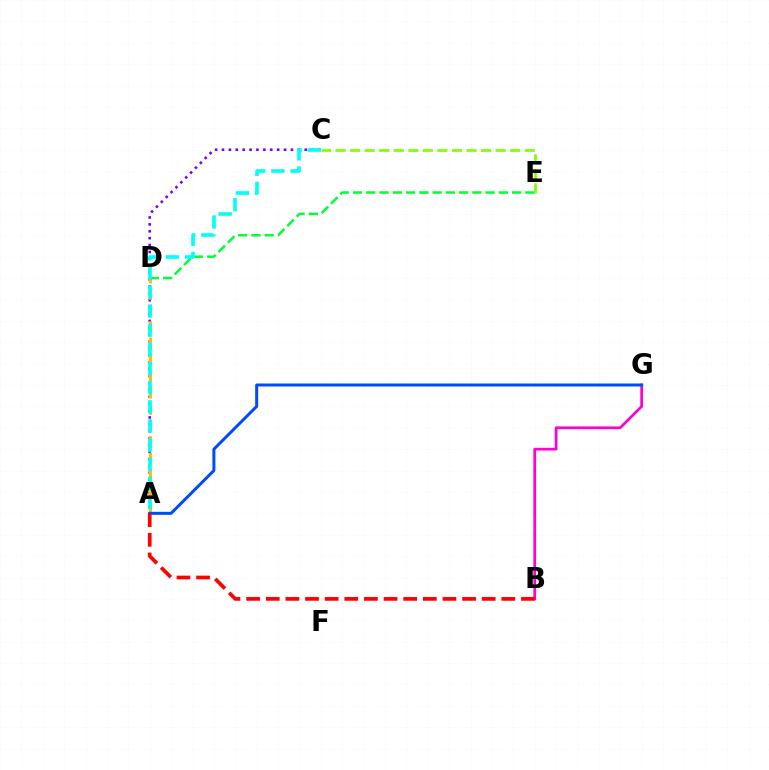{('A', 'C'): [{'color': '#7200ff', 'line_style': 'dotted', 'thickness': 1.87}, {'color': '#00fff6', 'line_style': 'dashed', 'thickness': 2.6}], ('A', 'D'): [{'color': '#ffbd00', 'line_style': 'dashed', 'thickness': 2.23}], ('B', 'G'): [{'color': '#ff00cf', 'line_style': 'solid', 'thickness': 1.97}], ('A', 'G'): [{'color': '#004bff', 'line_style': 'solid', 'thickness': 2.17}], ('A', 'B'): [{'color': '#ff0000', 'line_style': 'dashed', 'thickness': 2.67}], ('C', 'E'): [{'color': '#84ff00', 'line_style': 'dashed', 'thickness': 1.98}], ('D', 'E'): [{'color': '#00ff39', 'line_style': 'dashed', 'thickness': 1.8}]}